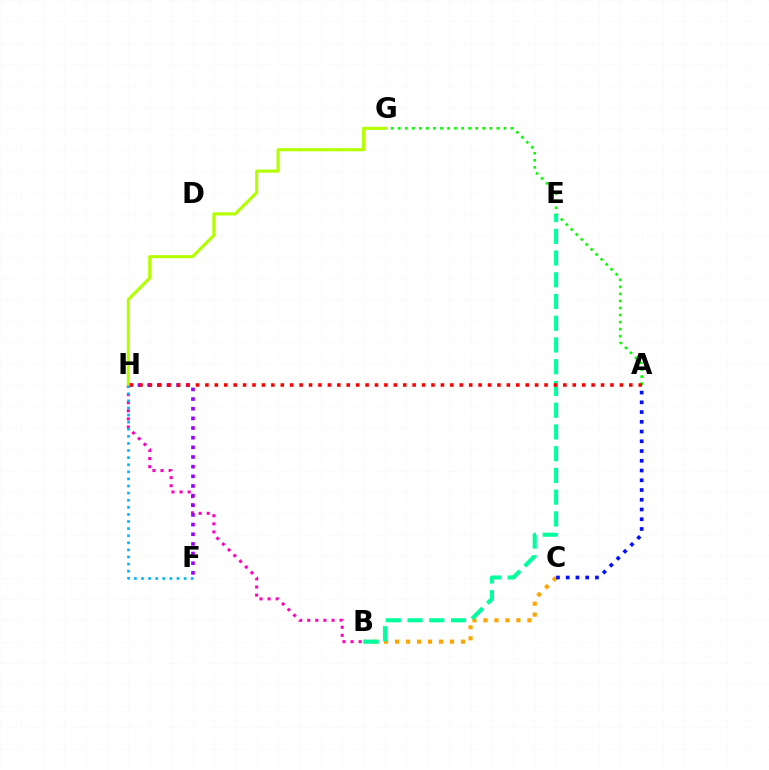{('B', 'C'): [{'color': '#ffa500', 'line_style': 'dotted', 'thickness': 2.98}], ('A', 'G'): [{'color': '#08ff00', 'line_style': 'dotted', 'thickness': 1.91}], ('B', 'H'): [{'color': '#ff00bd', 'line_style': 'dotted', 'thickness': 2.2}], ('F', 'H'): [{'color': '#9b00ff', 'line_style': 'dotted', 'thickness': 2.62}, {'color': '#00b5ff', 'line_style': 'dotted', 'thickness': 1.93}], ('G', 'H'): [{'color': '#b3ff00', 'line_style': 'solid', 'thickness': 2.23}], ('B', 'E'): [{'color': '#00ff9d', 'line_style': 'dashed', 'thickness': 2.95}], ('A', 'H'): [{'color': '#ff0000', 'line_style': 'dotted', 'thickness': 2.56}], ('A', 'C'): [{'color': '#0010ff', 'line_style': 'dotted', 'thickness': 2.65}]}